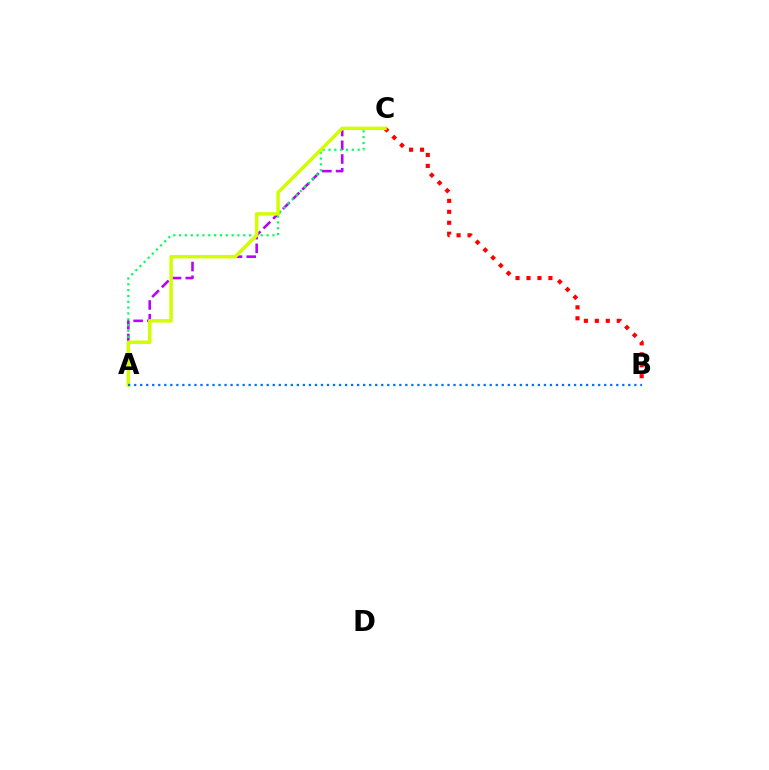{('A', 'C'): [{'color': '#b900ff', 'line_style': 'dashed', 'thickness': 1.87}, {'color': '#00ff5c', 'line_style': 'dotted', 'thickness': 1.58}, {'color': '#d1ff00', 'line_style': 'solid', 'thickness': 2.52}], ('B', 'C'): [{'color': '#ff0000', 'line_style': 'dotted', 'thickness': 2.98}], ('A', 'B'): [{'color': '#0074ff', 'line_style': 'dotted', 'thickness': 1.64}]}